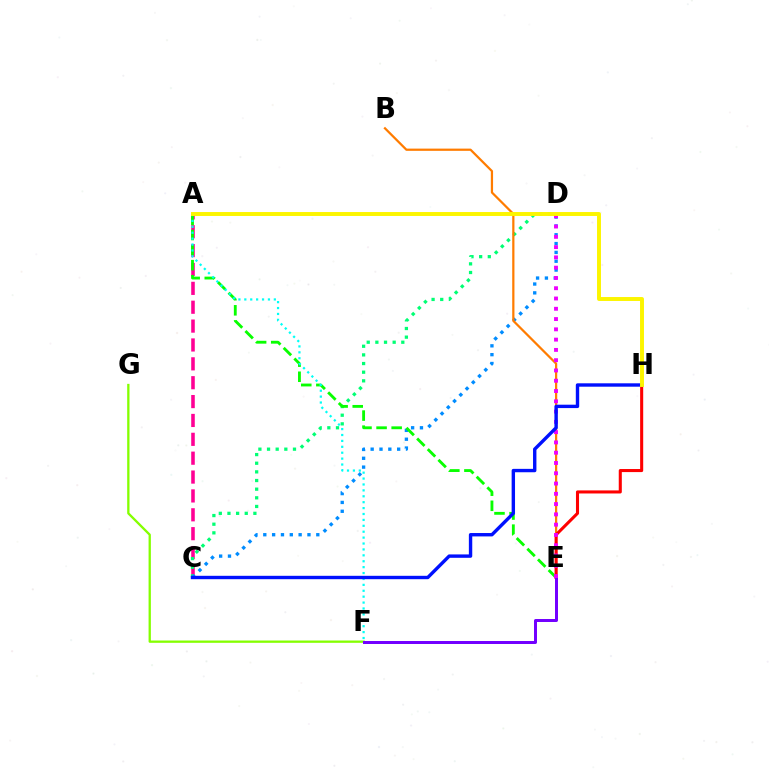{('F', 'G'): [{'color': '#84ff00', 'line_style': 'solid', 'thickness': 1.66}], ('A', 'C'): [{'color': '#ff0094', 'line_style': 'dashed', 'thickness': 2.56}], ('C', 'D'): [{'color': '#00ff74', 'line_style': 'dotted', 'thickness': 2.35}, {'color': '#008cff', 'line_style': 'dotted', 'thickness': 2.4}], ('B', 'E'): [{'color': '#ff7c00', 'line_style': 'solid', 'thickness': 1.61}], ('A', 'E'): [{'color': '#08ff00', 'line_style': 'dashed', 'thickness': 2.05}], ('E', 'H'): [{'color': '#ff0000', 'line_style': 'solid', 'thickness': 2.21}], ('A', 'F'): [{'color': '#00fff6', 'line_style': 'dotted', 'thickness': 1.6}], ('E', 'F'): [{'color': '#7200ff', 'line_style': 'solid', 'thickness': 2.15}], ('D', 'E'): [{'color': '#ee00ff', 'line_style': 'dotted', 'thickness': 2.79}], ('C', 'H'): [{'color': '#0010ff', 'line_style': 'solid', 'thickness': 2.44}], ('A', 'H'): [{'color': '#fcf500', 'line_style': 'solid', 'thickness': 2.83}]}